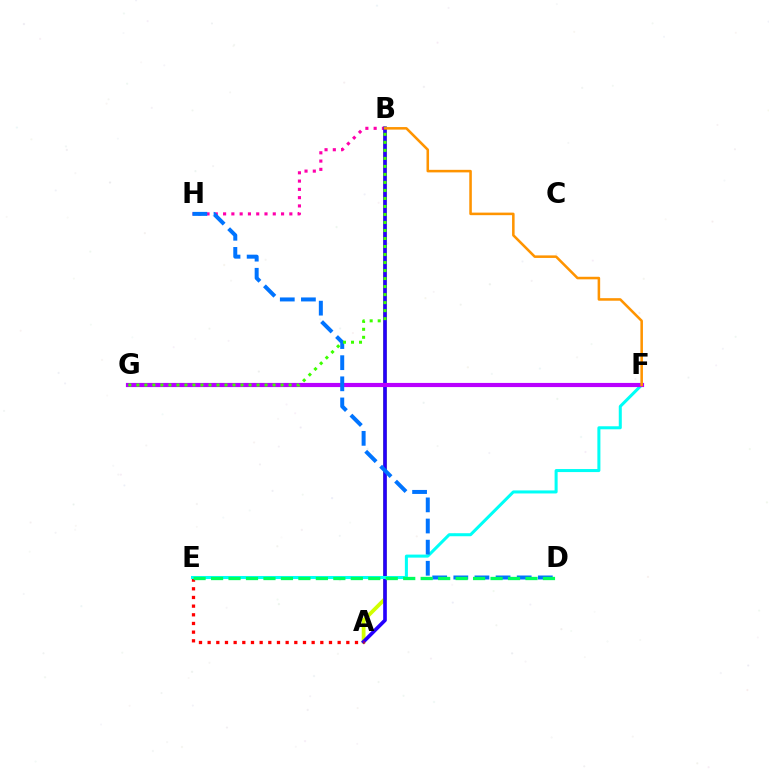{('A', 'B'): [{'color': '#d1ff00', 'line_style': 'solid', 'thickness': 2.72}, {'color': '#2500ff', 'line_style': 'solid', 'thickness': 2.62}], ('B', 'H'): [{'color': '#ff00ac', 'line_style': 'dotted', 'thickness': 2.25}], ('A', 'E'): [{'color': '#ff0000', 'line_style': 'dotted', 'thickness': 2.35}], ('E', 'F'): [{'color': '#00fff6', 'line_style': 'solid', 'thickness': 2.18}], ('F', 'G'): [{'color': '#b900ff', 'line_style': 'solid', 'thickness': 2.99}], ('D', 'H'): [{'color': '#0074ff', 'line_style': 'dashed', 'thickness': 2.87}], ('B', 'G'): [{'color': '#3dff00', 'line_style': 'dotted', 'thickness': 2.18}], ('D', 'E'): [{'color': '#00ff5c', 'line_style': 'dashed', 'thickness': 2.37}], ('B', 'F'): [{'color': '#ff9400', 'line_style': 'solid', 'thickness': 1.84}]}